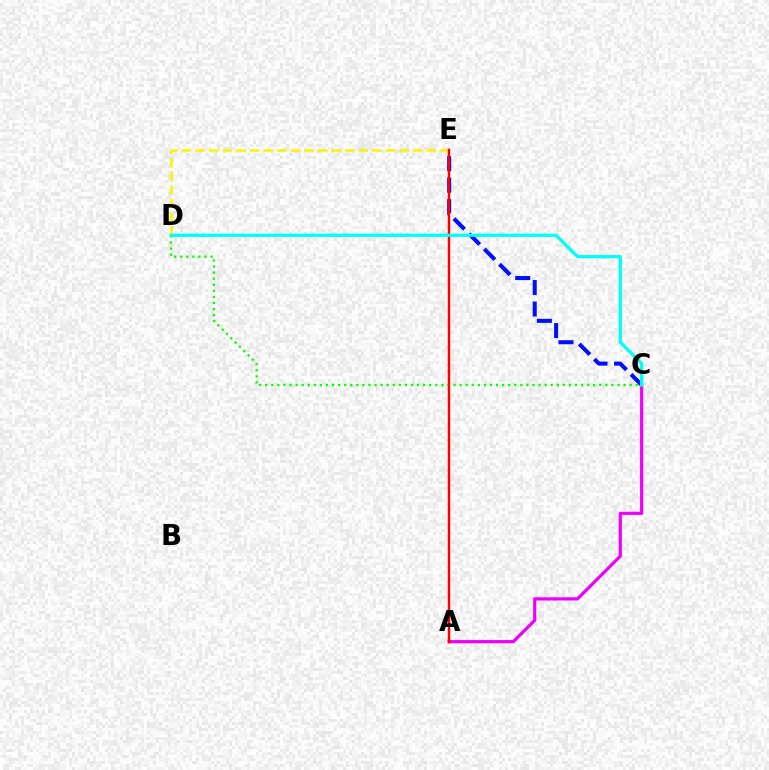{('D', 'E'): [{'color': '#fcf500', 'line_style': 'dashed', 'thickness': 1.85}], ('C', 'E'): [{'color': '#0010ff', 'line_style': 'dashed', 'thickness': 2.92}], ('A', 'C'): [{'color': '#ee00ff', 'line_style': 'solid', 'thickness': 2.31}], ('C', 'D'): [{'color': '#08ff00', 'line_style': 'dotted', 'thickness': 1.65}, {'color': '#00fff6', 'line_style': 'solid', 'thickness': 2.35}], ('A', 'E'): [{'color': '#ff0000', 'line_style': 'solid', 'thickness': 1.78}]}